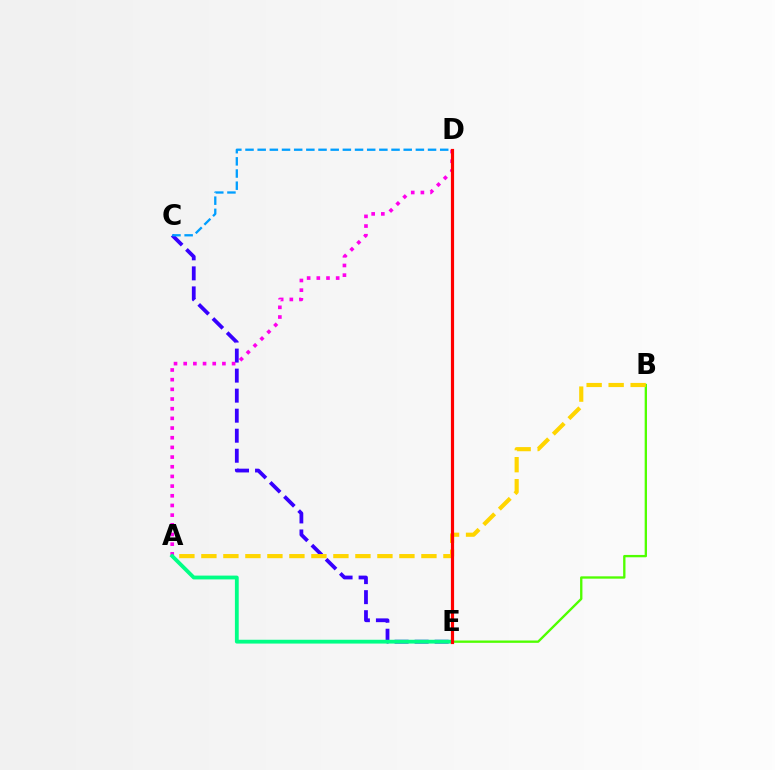{('C', 'E'): [{'color': '#3700ff', 'line_style': 'dashed', 'thickness': 2.72}], ('B', 'E'): [{'color': '#4fff00', 'line_style': 'solid', 'thickness': 1.68}], ('A', 'B'): [{'color': '#ffd500', 'line_style': 'dashed', 'thickness': 2.99}], ('A', 'D'): [{'color': '#ff00ed', 'line_style': 'dotted', 'thickness': 2.63}], ('A', 'E'): [{'color': '#00ff86', 'line_style': 'solid', 'thickness': 2.74}], ('D', 'E'): [{'color': '#ff0000', 'line_style': 'solid', 'thickness': 2.29}], ('C', 'D'): [{'color': '#009eff', 'line_style': 'dashed', 'thickness': 1.65}]}